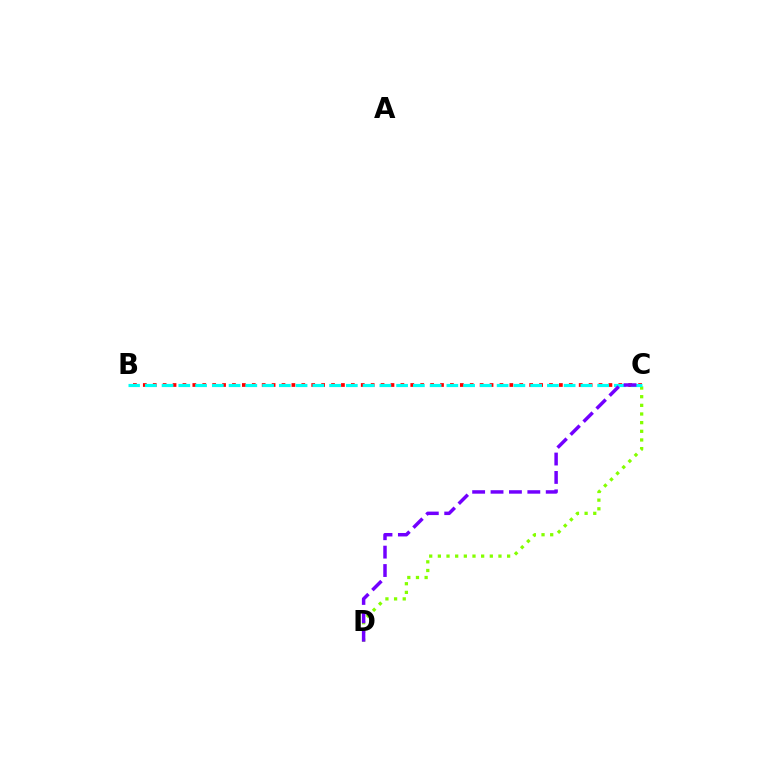{('B', 'C'): [{'color': '#ff0000', 'line_style': 'dotted', 'thickness': 2.69}, {'color': '#00fff6', 'line_style': 'dashed', 'thickness': 2.28}], ('C', 'D'): [{'color': '#84ff00', 'line_style': 'dotted', 'thickness': 2.35}, {'color': '#7200ff', 'line_style': 'dashed', 'thickness': 2.5}]}